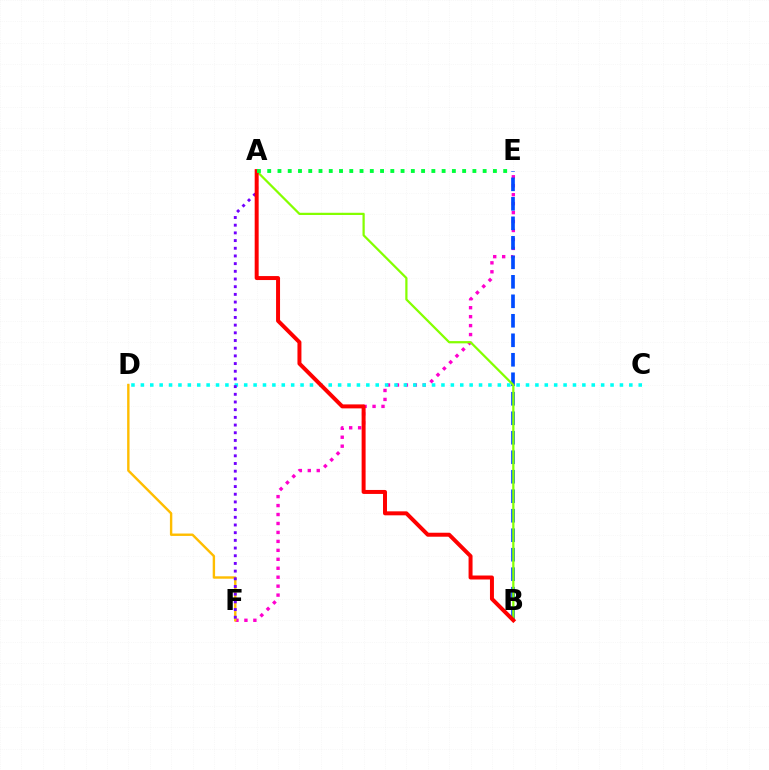{('E', 'F'): [{'color': '#ff00cf', 'line_style': 'dotted', 'thickness': 2.43}], ('B', 'E'): [{'color': '#004bff', 'line_style': 'dashed', 'thickness': 2.65}], ('C', 'D'): [{'color': '#00fff6', 'line_style': 'dotted', 'thickness': 2.55}], ('A', 'B'): [{'color': '#84ff00', 'line_style': 'solid', 'thickness': 1.61}, {'color': '#ff0000', 'line_style': 'solid', 'thickness': 2.86}], ('D', 'F'): [{'color': '#ffbd00', 'line_style': 'solid', 'thickness': 1.73}], ('A', 'F'): [{'color': '#7200ff', 'line_style': 'dotted', 'thickness': 2.09}], ('A', 'E'): [{'color': '#00ff39', 'line_style': 'dotted', 'thickness': 2.79}]}